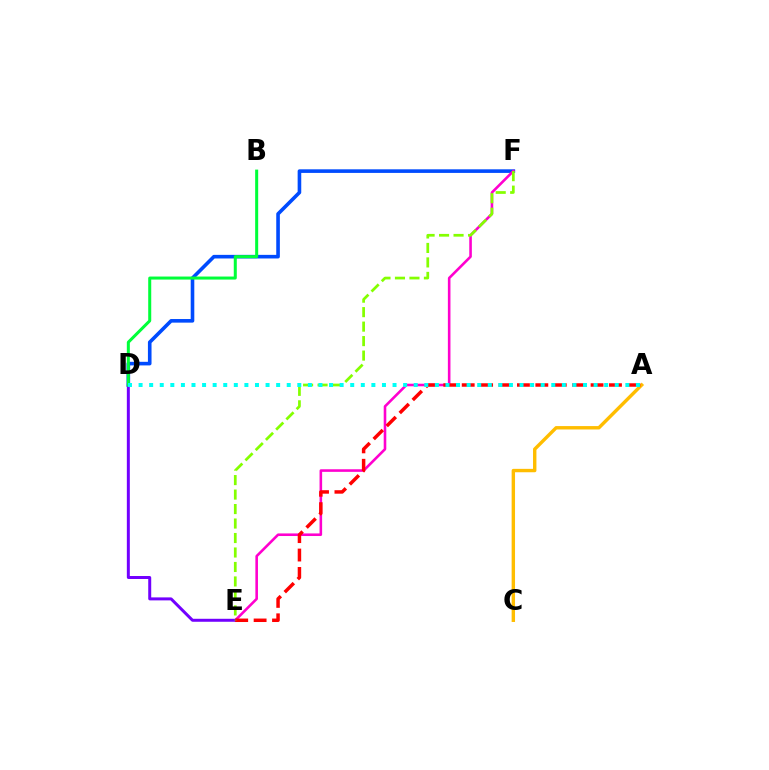{('D', 'F'): [{'color': '#004bff', 'line_style': 'solid', 'thickness': 2.6}], ('A', 'C'): [{'color': '#ffbd00', 'line_style': 'solid', 'thickness': 2.45}], ('E', 'F'): [{'color': '#ff00cf', 'line_style': 'solid', 'thickness': 1.87}, {'color': '#84ff00', 'line_style': 'dashed', 'thickness': 1.97}], ('D', 'E'): [{'color': '#7200ff', 'line_style': 'solid', 'thickness': 2.15}], ('A', 'E'): [{'color': '#ff0000', 'line_style': 'dashed', 'thickness': 2.5}], ('B', 'D'): [{'color': '#00ff39', 'line_style': 'solid', 'thickness': 2.18}], ('A', 'D'): [{'color': '#00fff6', 'line_style': 'dotted', 'thickness': 2.88}]}